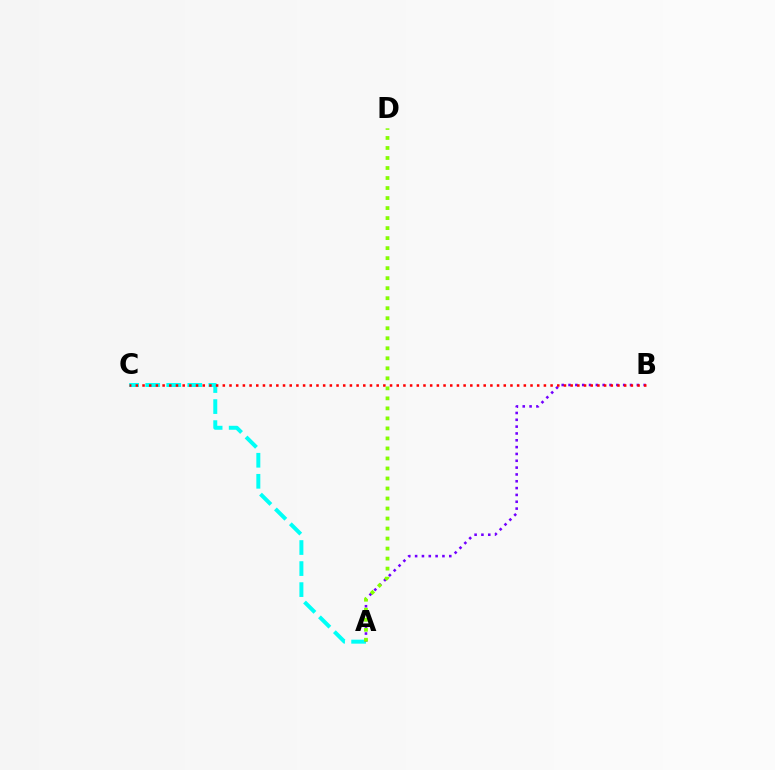{('A', 'C'): [{'color': '#00fff6', 'line_style': 'dashed', 'thickness': 2.86}], ('A', 'B'): [{'color': '#7200ff', 'line_style': 'dotted', 'thickness': 1.86}], ('B', 'C'): [{'color': '#ff0000', 'line_style': 'dotted', 'thickness': 1.82}], ('A', 'D'): [{'color': '#84ff00', 'line_style': 'dotted', 'thickness': 2.72}]}